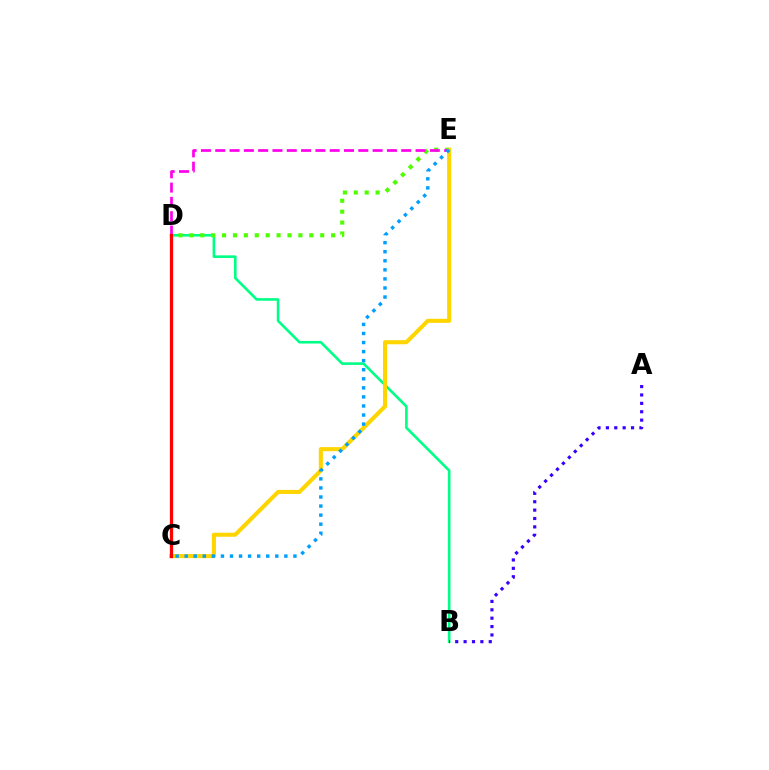{('B', 'D'): [{'color': '#00ff86', 'line_style': 'solid', 'thickness': 1.89}], ('D', 'E'): [{'color': '#4fff00', 'line_style': 'dotted', 'thickness': 2.96}, {'color': '#ff00ed', 'line_style': 'dashed', 'thickness': 1.94}], ('C', 'E'): [{'color': '#ffd500', 'line_style': 'solid', 'thickness': 2.93}, {'color': '#009eff', 'line_style': 'dotted', 'thickness': 2.46}], ('A', 'B'): [{'color': '#3700ff', 'line_style': 'dotted', 'thickness': 2.28}], ('C', 'D'): [{'color': '#ff0000', 'line_style': 'solid', 'thickness': 2.34}]}